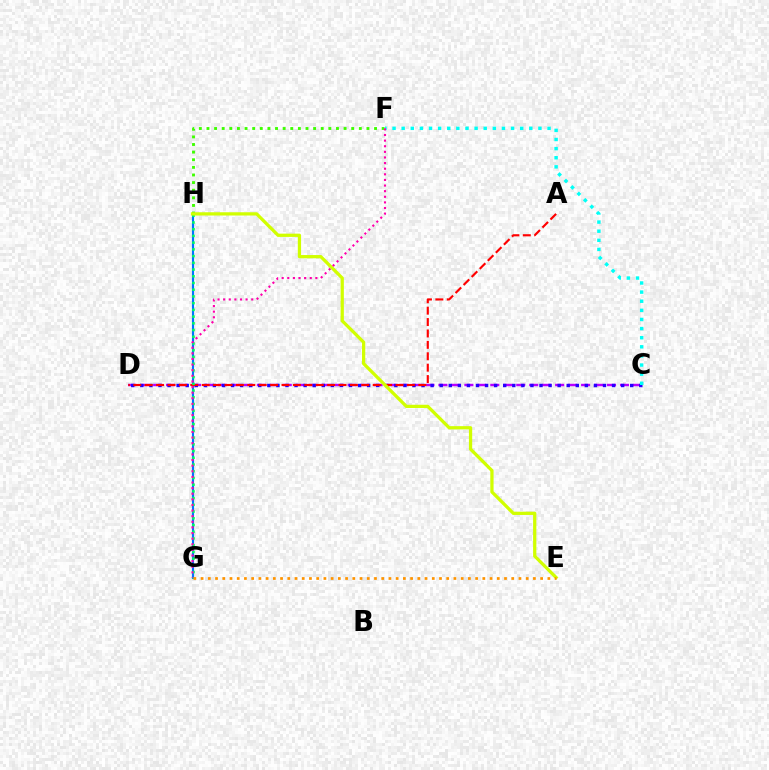{('C', 'D'): [{'color': '#b900ff', 'line_style': 'dashed', 'thickness': 1.76}, {'color': '#2500ff', 'line_style': 'dotted', 'thickness': 2.46}], ('G', 'H'): [{'color': '#0074ff', 'line_style': 'solid', 'thickness': 1.54}, {'color': '#00ff5c', 'line_style': 'dotted', 'thickness': 1.83}], ('A', 'D'): [{'color': '#ff0000', 'line_style': 'dashed', 'thickness': 1.55}], ('F', 'H'): [{'color': '#3dff00', 'line_style': 'dotted', 'thickness': 2.07}], ('C', 'F'): [{'color': '#00fff6', 'line_style': 'dotted', 'thickness': 2.48}], ('E', 'H'): [{'color': '#d1ff00', 'line_style': 'solid', 'thickness': 2.35}], ('F', 'G'): [{'color': '#ff00ac', 'line_style': 'dotted', 'thickness': 1.53}], ('E', 'G'): [{'color': '#ff9400', 'line_style': 'dotted', 'thickness': 1.96}]}